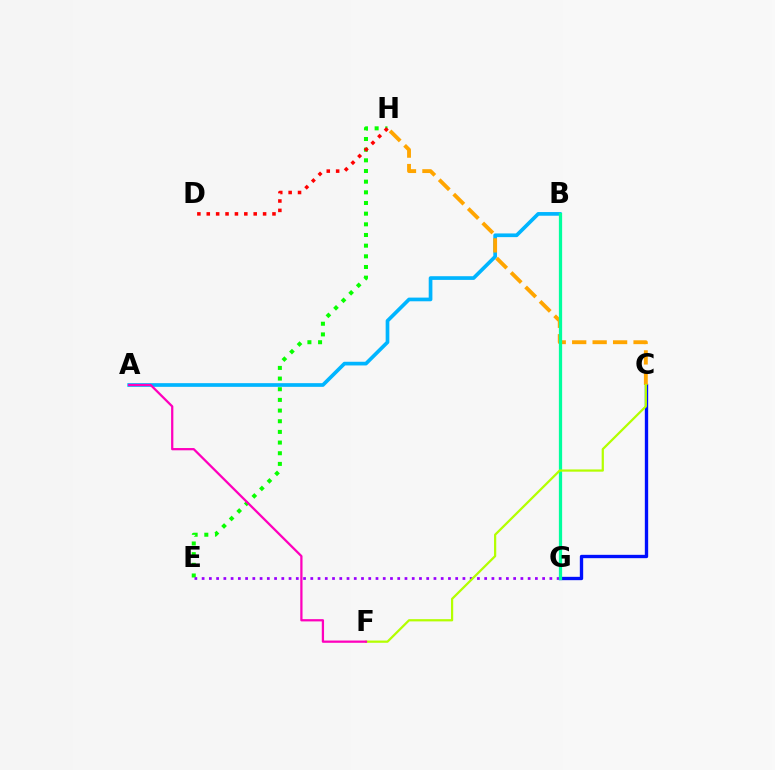{('A', 'B'): [{'color': '#00b5ff', 'line_style': 'solid', 'thickness': 2.65}], ('E', 'H'): [{'color': '#08ff00', 'line_style': 'dotted', 'thickness': 2.9}], ('C', 'G'): [{'color': '#0010ff', 'line_style': 'solid', 'thickness': 2.41}], ('C', 'H'): [{'color': '#ffa500', 'line_style': 'dashed', 'thickness': 2.78}], ('E', 'G'): [{'color': '#9b00ff', 'line_style': 'dotted', 'thickness': 1.97}], ('B', 'G'): [{'color': '#00ff9d', 'line_style': 'solid', 'thickness': 2.33}], ('D', 'H'): [{'color': '#ff0000', 'line_style': 'dotted', 'thickness': 2.55}], ('C', 'F'): [{'color': '#b3ff00', 'line_style': 'solid', 'thickness': 1.61}], ('A', 'F'): [{'color': '#ff00bd', 'line_style': 'solid', 'thickness': 1.62}]}